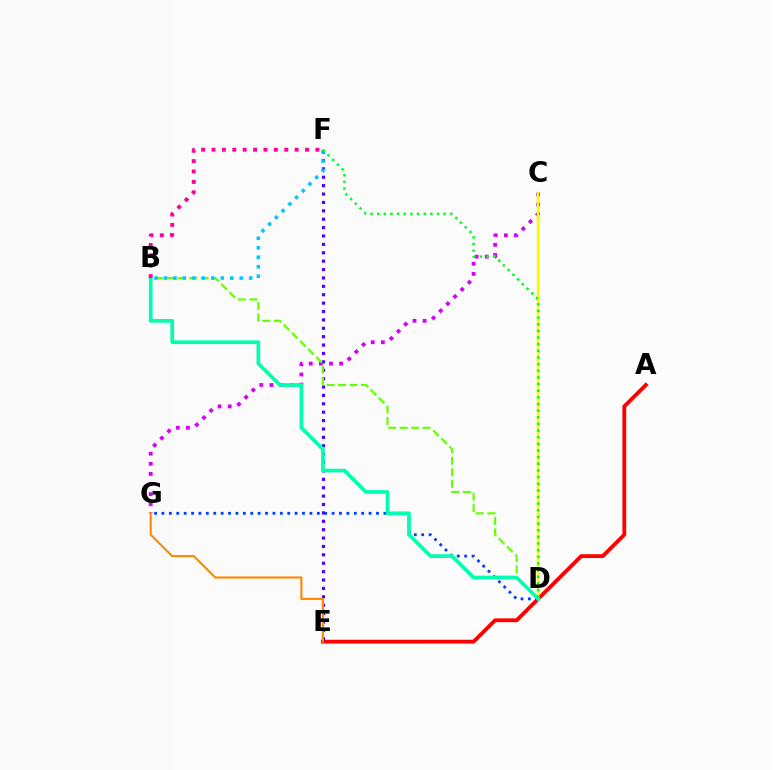{('C', 'G'): [{'color': '#d600ff', 'line_style': 'dotted', 'thickness': 2.75}], ('A', 'E'): [{'color': '#ff0000', 'line_style': 'solid', 'thickness': 2.76}], ('E', 'F'): [{'color': '#4f00ff', 'line_style': 'dotted', 'thickness': 2.28}], ('C', 'D'): [{'color': '#eeff00', 'line_style': 'solid', 'thickness': 1.78}], ('D', 'G'): [{'color': '#003fff', 'line_style': 'dotted', 'thickness': 2.01}], ('B', 'D'): [{'color': '#66ff00', 'line_style': 'dashed', 'thickness': 1.56}, {'color': '#00ffaf', 'line_style': 'solid', 'thickness': 2.66}], ('B', 'F'): [{'color': '#00c7ff', 'line_style': 'dotted', 'thickness': 2.57}, {'color': '#ff00a0', 'line_style': 'dotted', 'thickness': 2.82}], ('E', 'G'): [{'color': '#ff8800', 'line_style': 'solid', 'thickness': 1.53}], ('D', 'F'): [{'color': '#00ff27', 'line_style': 'dotted', 'thickness': 1.81}]}